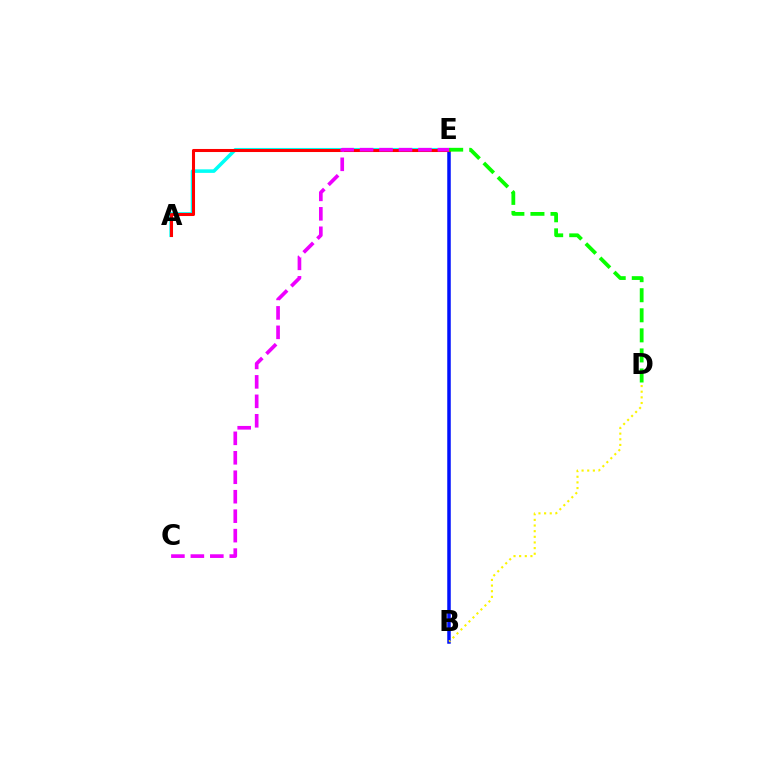{('A', 'E'): [{'color': '#00fff6', 'line_style': 'solid', 'thickness': 2.55}, {'color': '#ff0000', 'line_style': 'solid', 'thickness': 2.2}], ('B', 'E'): [{'color': '#0010ff', 'line_style': 'solid', 'thickness': 2.52}], ('B', 'D'): [{'color': '#fcf500', 'line_style': 'dotted', 'thickness': 1.53}], ('C', 'E'): [{'color': '#ee00ff', 'line_style': 'dashed', 'thickness': 2.64}], ('D', 'E'): [{'color': '#08ff00', 'line_style': 'dashed', 'thickness': 2.73}]}